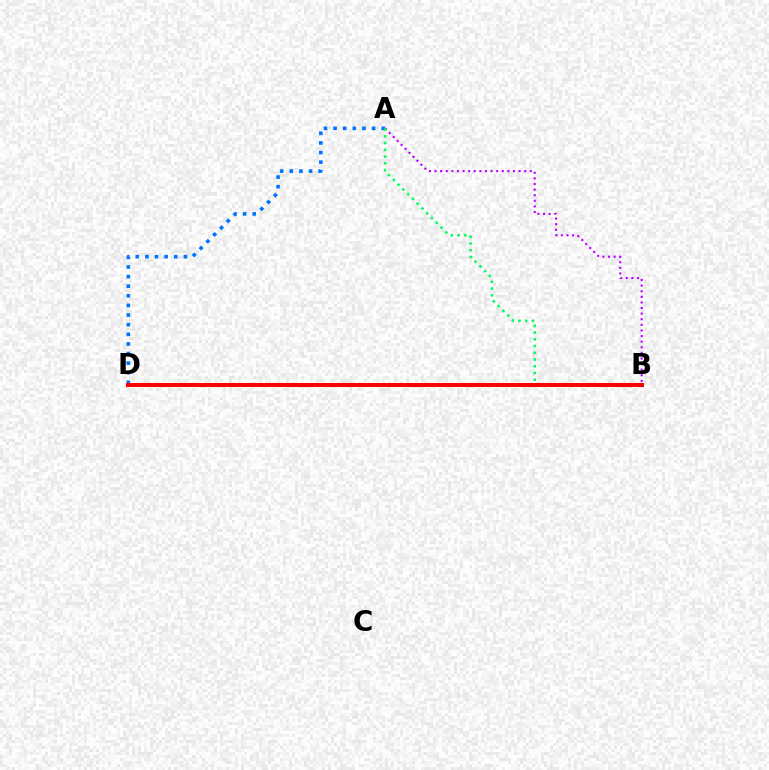{('A', 'B'): [{'color': '#b900ff', 'line_style': 'dotted', 'thickness': 1.52}, {'color': '#00ff5c', 'line_style': 'dotted', 'thickness': 1.83}], ('A', 'D'): [{'color': '#0074ff', 'line_style': 'dotted', 'thickness': 2.61}], ('B', 'D'): [{'color': '#d1ff00', 'line_style': 'dashed', 'thickness': 2.16}, {'color': '#ff0000', 'line_style': 'solid', 'thickness': 2.88}]}